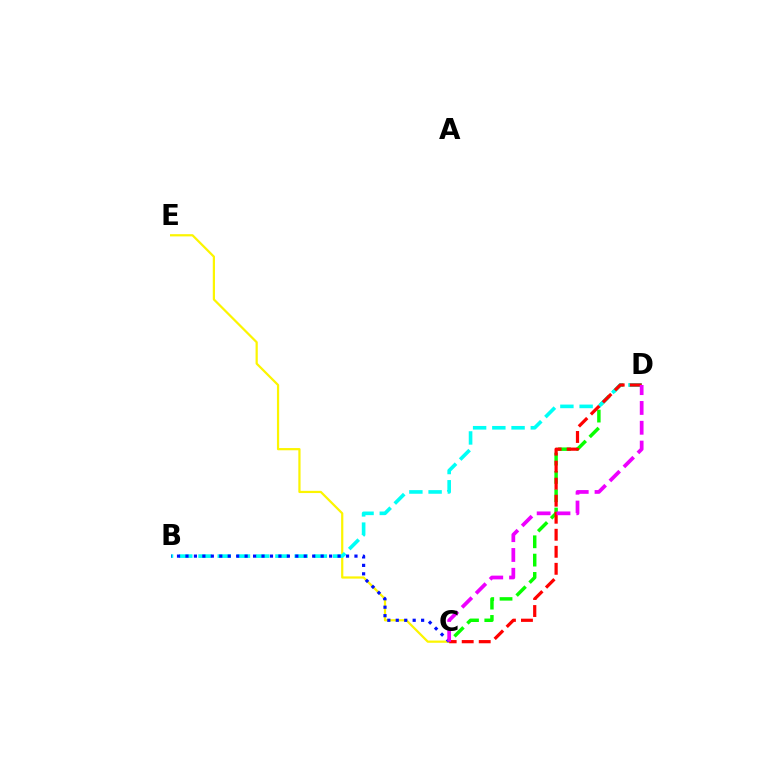{('C', 'E'): [{'color': '#fcf500', 'line_style': 'solid', 'thickness': 1.6}], ('C', 'D'): [{'color': '#08ff00', 'line_style': 'dashed', 'thickness': 2.49}, {'color': '#ff0000', 'line_style': 'dashed', 'thickness': 2.31}, {'color': '#ee00ff', 'line_style': 'dashed', 'thickness': 2.69}], ('B', 'D'): [{'color': '#00fff6', 'line_style': 'dashed', 'thickness': 2.61}], ('B', 'C'): [{'color': '#0010ff', 'line_style': 'dotted', 'thickness': 2.3}]}